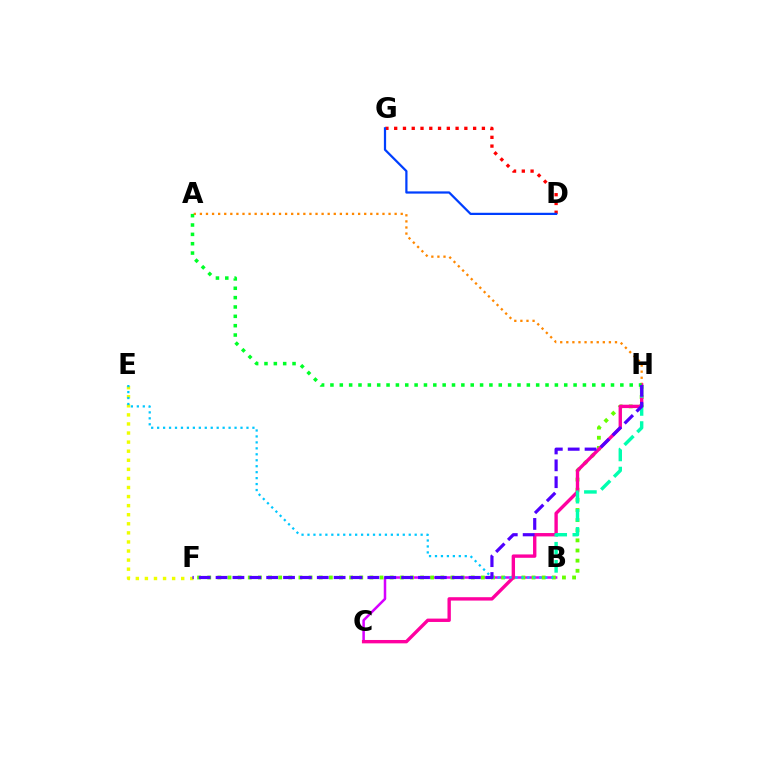{('E', 'F'): [{'color': '#eeff00', 'line_style': 'dotted', 'thickness': 2.47}], ('A', 'H'): [{'color': '#ff8800', 'line_style': 'dotted', 'thickness': 1.65}, {'color': '#00ff27', 'line_style': 'dotted', 'thickness': 2.54}], ('B', 'C'): [{'color': '#d600ff', 'line_style': 'solid', 'thickness': 1.81}], ('F', 'H'): [{'color': '#66ff00', 'line_style': 'dotted', 'thickness': 2.75}, {'color': '#4f00ff', 'line_style': 'dashed', 'thickness': 2.29}], ('C', 'H'): [{'color': '#ff00a0', 'line_style': 'solid', 'thickness': 2.43}], ('D', 'G'): [{'color': '#ff0000', 'line_style': 'dotted', 'thickness': 2.38}, {'color': '#003fff', 'line_style': 'solid', 'thickness': 1.61}], ('B', 'H'): [{'color': '#00ffaf', 'line_style': 'dashed', 'thickness': 2.46}], ('B', 'E'): [{'color': '#00c7ff', 'line_style': 'dotted', 'thickness': 1.62}]}